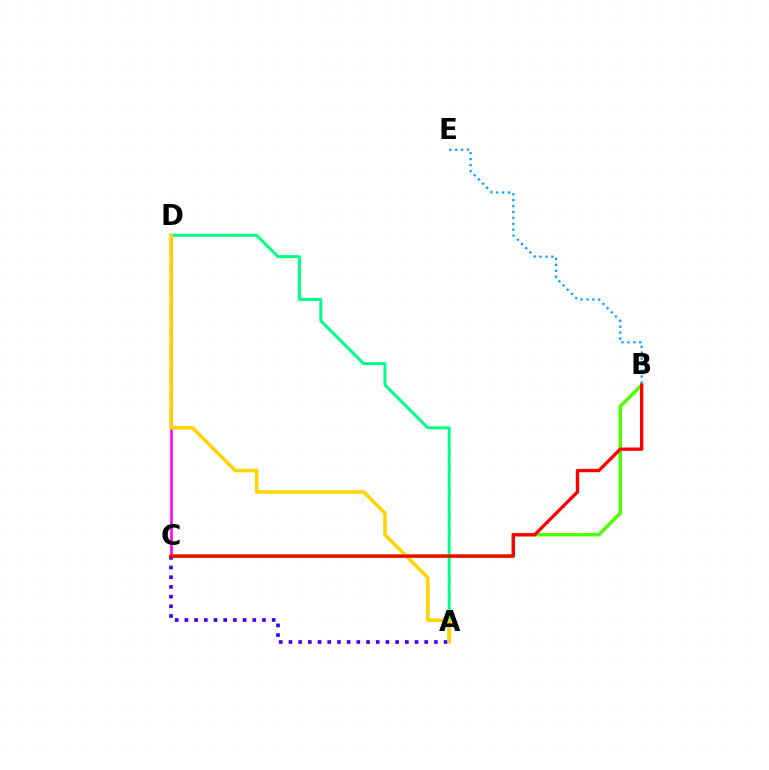{('B', 'E'): [{'color': '#009eff', 'line_style': 'dotted', 'thickness': 1.61}], ('C', 'D'): [{'color': '#ff00ed', 'line_style': 'solid', 'thickness': 1.84}], ('B', 'C'): [{'color': '#4fff00', 'line_style': 'solid', 'thickness': 2.47}, {'color': '#ff0000', 'line_style': 'solid', 'thickness': 2.4}], ('A', 'D'): [{'color': '#00ff86', 'line_style': 'solid', 'thickness': 2.18}, {'color': '#ffd500', 'line_style': 'solid', 'thickness': 2.55}], ('A', 'C'): [{'color': '#3700ff', 'line_style': 'dotted', 'thickness': 2.63}]}